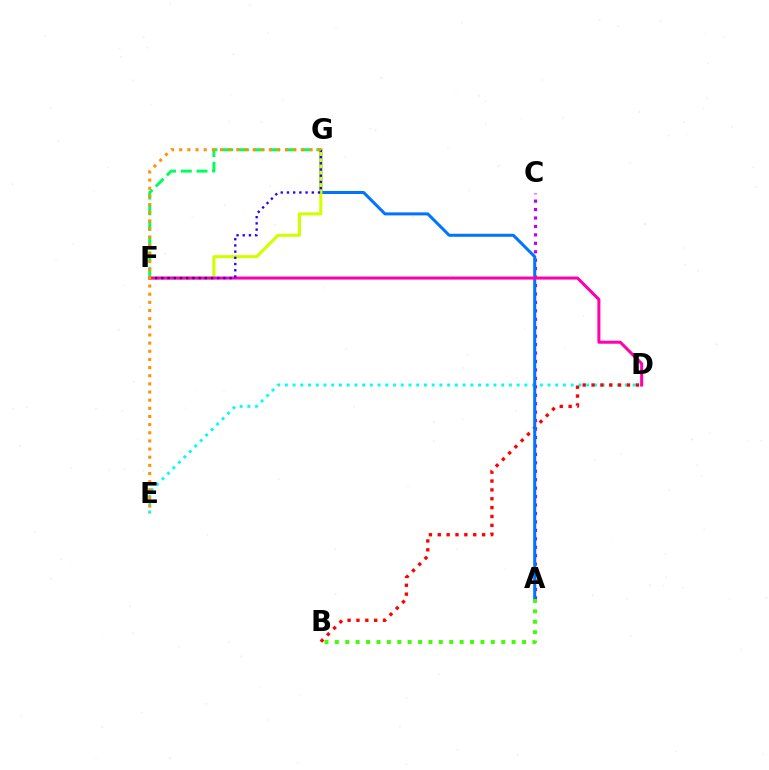{('F', 'G'): [{'color': '#00ff5c', 'line_style': 'dashed', 'thickness': 2.13}, {'color': '#d1ff00', 'line_style': 'solid', 'thickness': 2.23}, {'color': '#2500ff', 'line_style': 'dotted', 'thickness': 1.69}], ('A', 'C'): [{'color': '#b900ff', 'line_style': 'dotted', 'thickness': 2.29}], ('D', 'E'): [{'color': '#00fff6', 'line_style': 'dotted', 'thickness': 2.1}], ('B', 'D'): [{'color': '#ff0000', 'line_style': 'dotted', 'thickness': 2.41}], ('A', 'G'): [{'color': '#0074ff', 'line_style': 'solid', 'thickness': 2.17}], ('D', 'F'): [{'color': '#ff00ac', 'line_style': 'solid', 'thickness': 2.18}], ('E', 'G'): [{'color': '#ff9400', 'line_style': 'dotted', 'thickness': 2.21}], ('A', 'B'): [{'color': '#3dff00', 'line_style': 'dotted', 'thickness': 2.83}]}